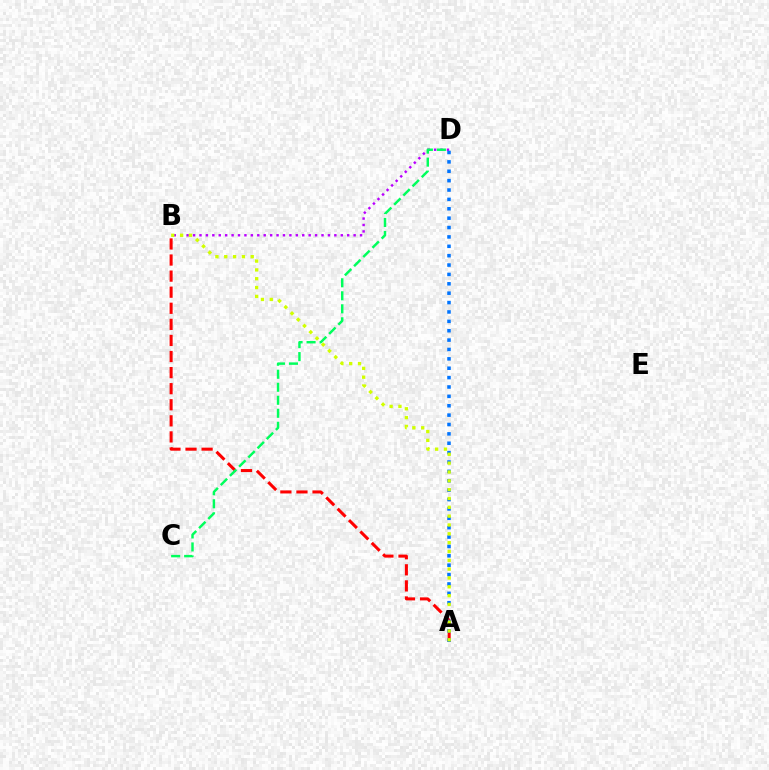{('A', 'B'): [{'color': '#ff0000', 'line_style': 'dashed', 'thickness': 2.18}, {'color': '#d1ff00', 'line_style': 'dotted', 'thickness': 2.4}], ('B', 'D'): [{'color': '#b900ff', 'line_style': 'dotted', 'thickness': 1.75}], ('A', 'D'): [{'color': '#0074ff', 'line_style': 'dotted', 'thickness': 2.55}], ('C', 'D'): [{'color': '#00ff5c', 'line_style': 'dashed', 'thickness': 1.77}]}